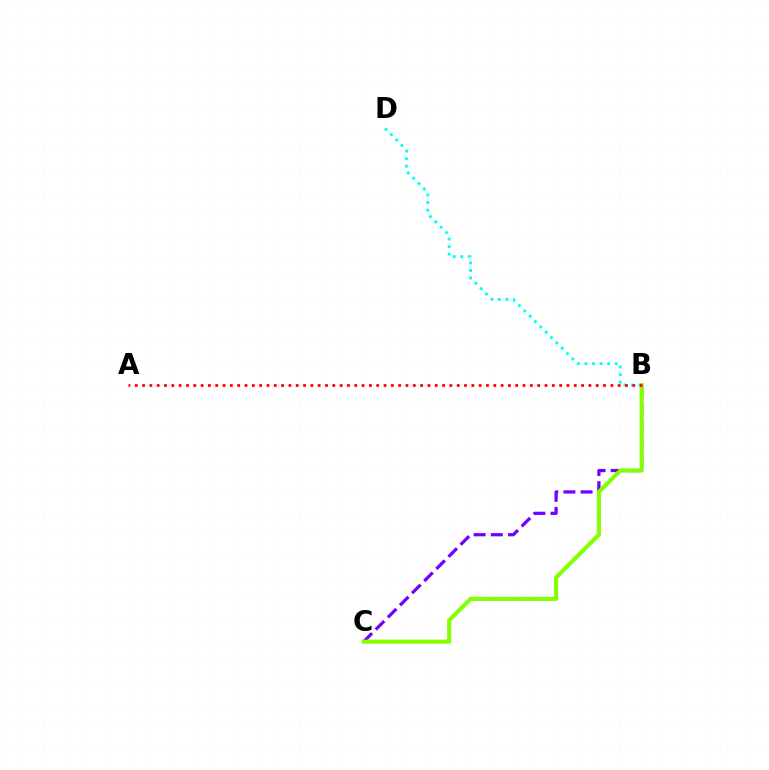{('B', 'C'): [{'color': '#7200ff', 'line_style': 'dashed', 'thickness': 2.33}, {'color': '#84ff00', 'line_style': 'solid', 'thickness': 2.94}], ('B', 'D'): [{'color': '#00fff6', 'line_style': 'dotted', 'thickness': 2.05}], ('A', 'B'): [{'color': '#ff0000', 'line_style': 'dotted', 'thickness': 1.99}]}